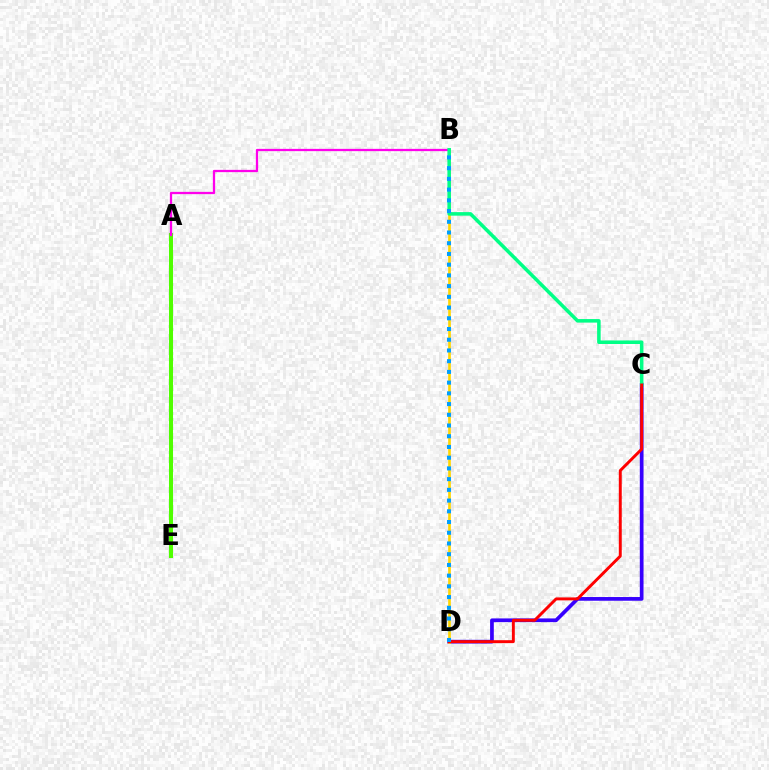{('C', 'D'): [{'color': '#3700ff', 'line_style': 'solid', 'thickness': 2.68}, {'color': '#ff0000', 'line_style': 'solid', 'thickness': 2.11}], ('B', 'D'): [{'color': '#ffd500', 'line_style': 'solid', 'thickness': 1.94}, {'color': '#009eff', 'line_style': 'dotted', 'thickness': 2.91}], ('A', 'E'): [{'color': '#4fff00', 'line_style': 'solid', 'thickness': 2.91}], ('A', 'B'): [{'color': '#ff00ed', 'line_style': 'solid', 'thickness': 1.64}], ('B', 'C'): [{'color': '#00ff86', 'line_style': 'solid', 'thickness': 2.55}]}